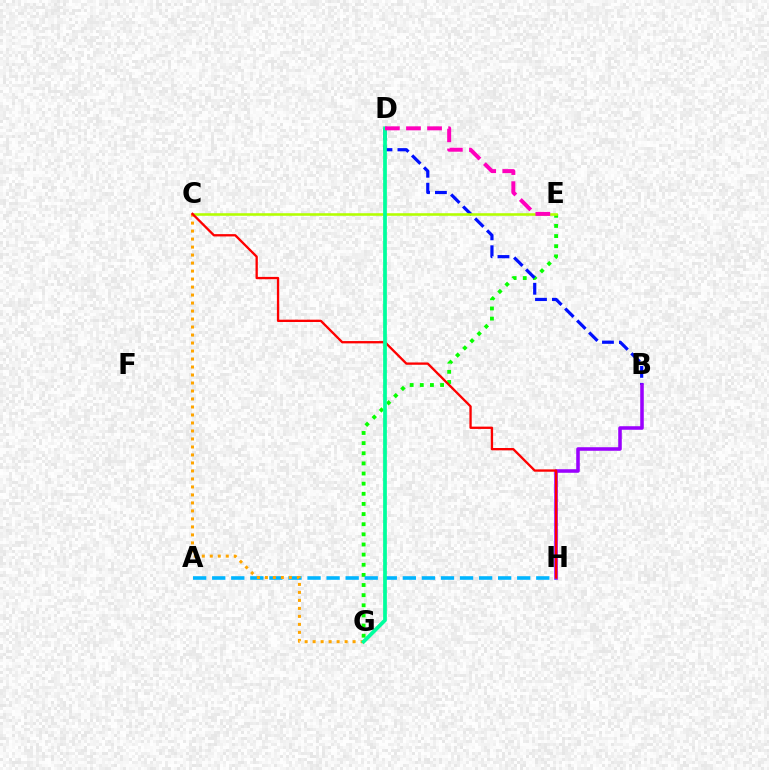{('E', 'G'): [{'color': '#08ff00', 'line_style': 'dotted', 'thickness': 2.75}], ('B', 'D'): [{'color': '#0010ff', 'line_style': 'dashed', 'thickness': 2.3}], ('B', 'H'): [{'color': '#9b00ff', 'line_style': 'solid', 'thickness': 2.55}], ('C', 'E'): [{'color': '#b3ff00', 'line_style': 'solid', 'thickness': 1.85}], ('A', 'H'): [{'color': '#00b5ff', 'line_style': 'dashed', 'thickness': 2.59}], ('C', 'G'): [{'color': '#ffa500', 'line_style': 'dotted', 'thickness': 2.17}], ('C', 'H'): [{'color': '#ff0000', 'line_style': 'solid', 'thickness': 1.67}], ('D', 'G'): [{'color': '#00ff9d', 'line_style': 'solid', 'thickness': 2.69}], ('D', 'E'): [{'color': '#ff00bd', 'line_style': 'dashed', 'thickness': 2.87}]}